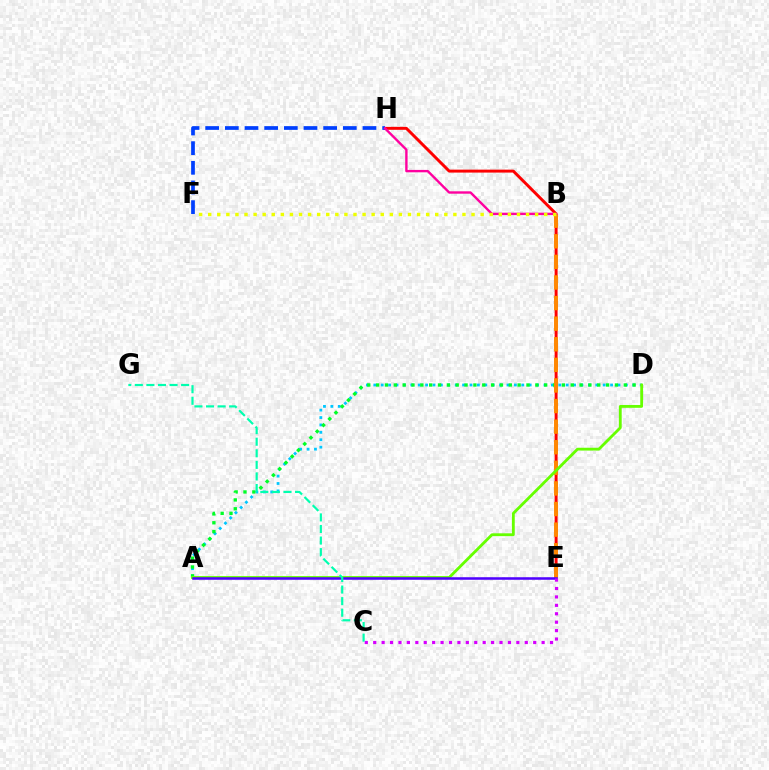{('E', 'H'): [{'color': '#ff0000', 'line_style': 'solid', 'thickness': 2.12}], ('A', 'D'): [{'color': '#00c7ff', 'line_style': 'dotted', 'thickness': 2.01}, {'color': '#00ff27', 'line_style': 'dotted', 'thickness': 2.4}, {'color': '#66ff00', 'line_style': 'solid', 'thickness': 2.04}], ('B', 'E'): [{'color': '#ff8800', 'line_style': 'dashed', 'thickness': 2.8}], ('F', 'H'): [{'color': '#003fff', 'line_style': 'dashed', 'thickness': 2.67}], ('B', 'H'): [{'color': '#ff00a0', 'line_style': 'solid', 'thickness': 1.72}], ('A', 'E'): [{'color': '#4f00ff', 'line_style': 'solid', 'thickness': 1.83}], ('C', 'E'): [{'color': '#d600ff', 'line_style': 'dotted', 'thickness': 2.29}], ('B', 'F'): [{'color': '#eeff00', 'line_style': 'dotted', 'thickness': 2.47}], ('C', 'G'): [{'color': '#00ffaf', 'line_style': 'dashed', 'thickness': 1.57}]}